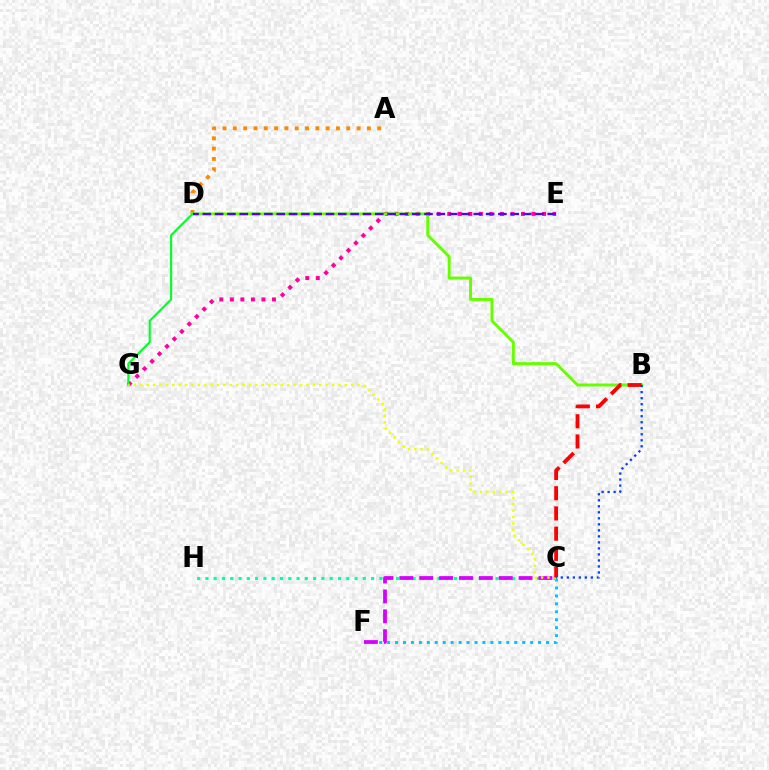{('E', 'G'): [{'color': '#ff00a0', 'line_style': 'dotted', 'thickness': 2.86}], ('C', 'F'): [{'color': '#00c7ff', 'line_style': 'dotted', 'thickness': 2.16}, {'color': '#d600ff', 'line_style': 'dashed', 'thickness': 2.7}], ('A', 'D'): [{'color': '#ff8800', 'line_style': 'dotted', 'thickness': 2.8}], ('B', 'D'): [{'color': '#66ff00', 'line_style': 'solid', 'thickness': 2.13}], ('C', 'H'): [{'color': '#00ffaf', 'line_style': 'dotted', 'thickness': 2.25}], ('D', 'G'): [{'color': '#00ff27', 'line_style': 'solid', 'thickness': 1.52}], ('D', 'E'): [{'color': '#4f00ff', 'line_style': 'dashed', 'thickness': 1.67}], ('C', 'G'): [{'color': '#eeff00', 'line_style': 'dotted', 'thickness': 1.74}], ('B', 'C'): [{'color': '#ff0000', 'line_style': 'dashed', 'thickness': 2.75}, {'color': '#003fff', 'line_style': 'dotted', 'thickness': 1.63}]}